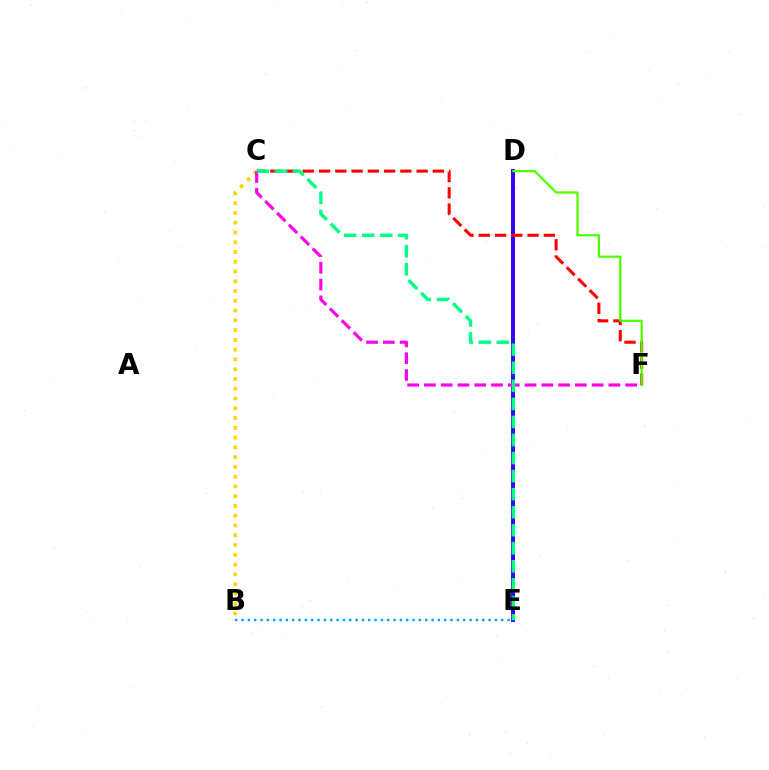{('D', 'E'): [{'color': '#3700ff', 'line_style': 'solid', 'thickness': 2.86}], ('B', 'C'): [{'color': '#ffd500', 'line_style': 'dotted', 'thickness': 2.65}], ('C', 'F'): [{'color': '#ff00ed', 'line_style': 'dashed', 'thickness': 2.28}, {'color': '#ff0000', 'line_style': 'dashed', 'thickness': 2.21}], ('B', 'E'): [{'color': '#009eff', 'line_style': 'dotted', 'thickness': 1.72}], ('D', 'F'): [{'color': '#4fff00', 'line_style': 'solid', 'thickness': 1.62}], ('C', 'E'): [{'color': '#00ff86', 'line_style': 'dashed', 'thickness': 2.45}]}